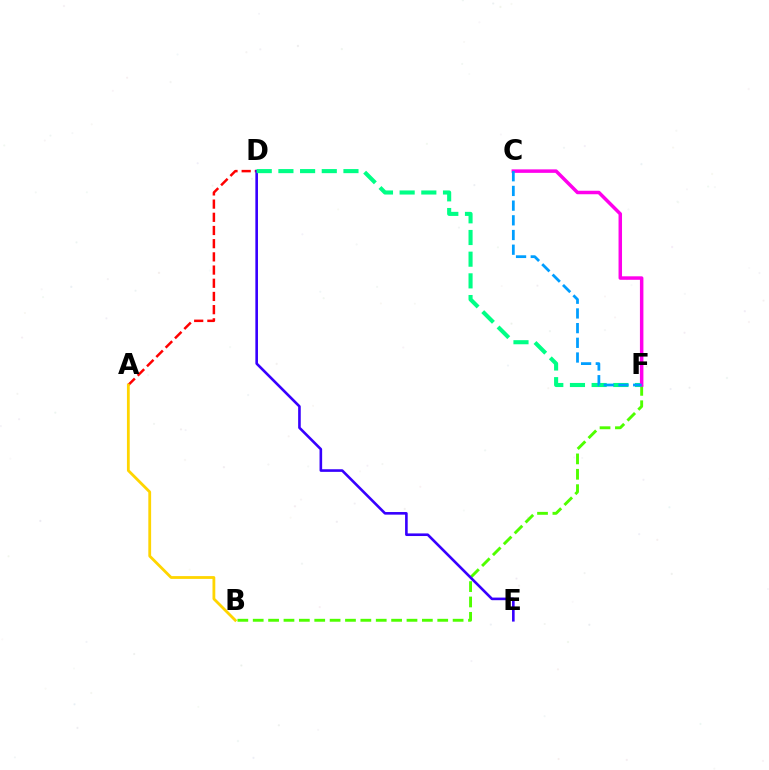{('A', 'D'): [{'color': '#ff0000', 'line_style': 'dashed', 'thickness': 1.79}], ('B', 'F'): [{'color': '#4fff00', 'line_style': 'dashed', 'thickness': 2.09}], ('A', 'B'): [{'color': '#ffd500', 'line_style': 'solid', 'thickness': 2.01}], ('D', 'E'): [{'color': '#3700ff', 'line_style': 'solid', 'thickness': 1.88}], ('D', 'F'): [{'color': '#00ff86', 'line_style': 'dashed', 'thickness': 2.95}], ('C', 'F'): [{'color': '#ff00ed', 'line_style': 'solid', 'thickness': 2.51}, {'color': '#009eff', 'line_style': 'dashed', 'thickness': 2.0}]}